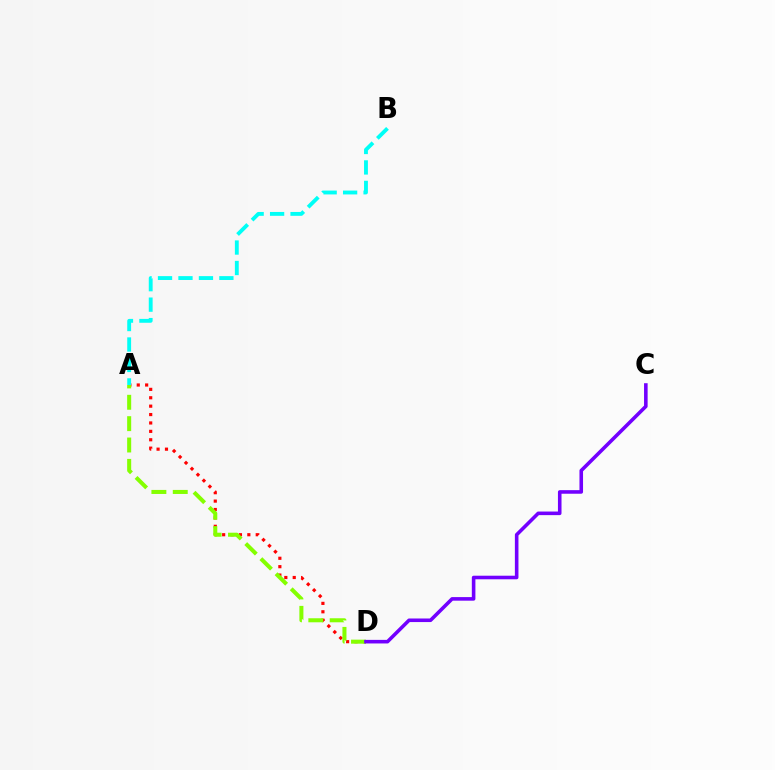{('A', 'D'): [{'color': '#ff0000', 'line_style': 'dotted', 'thickness': 2.28}, {'color': '#84ff00', 'line_style': 'dashed', 'thickness': 2.9}], ('A', 'B'): [{'color': '#00fff6', 'line_style': 'dashed', 'thickness': 2.78}], ('C', 'D'): [{'color': '#7200ff', 'line_style': 'solid', 'thickness': 2.58}]}